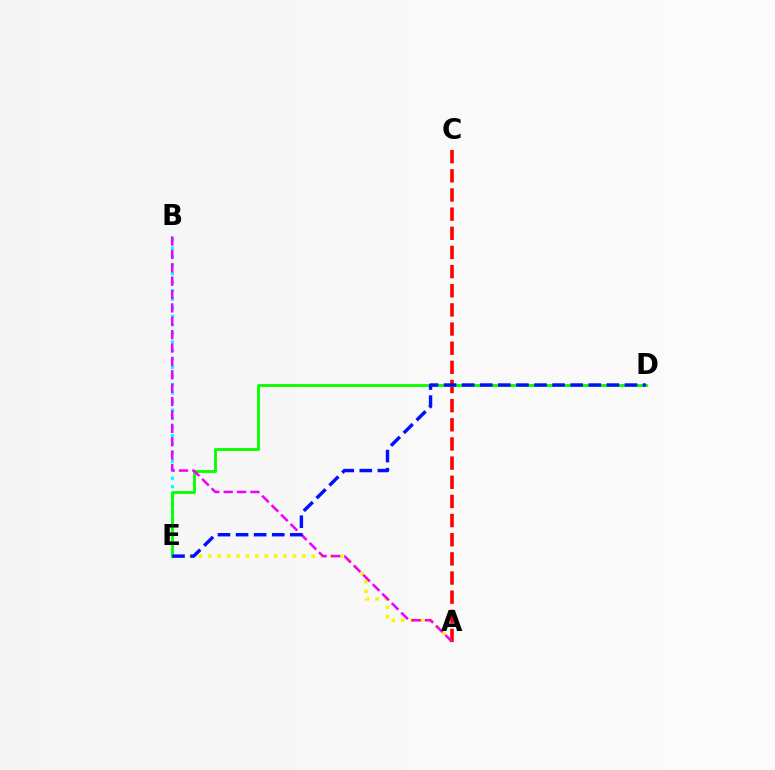{('A', 'E'): [{'color': '#fcf500', 'line_style': 'dotted', 'thickness': 2.55}], ('A', 'C'): [{'color': '#ff0000', 'line_style': 'dashed', 'thickness': 2.6}], ('B', 'E'): [{'color': '#00fff6', 'line_style': 'dotted', 'thickness': 2.32}], ('D', 'E'): [{'color': '#08ff00', 'line_style': 'solid', 'thickness': 2.06}, {'color': '#0010ff', 'line_style': 'dashed', 'thickness': 2.46}], ('A', 'B'): [{'color': '#ee00ff', 'line_style': 'dashed', 'thickness': 1.82}]}